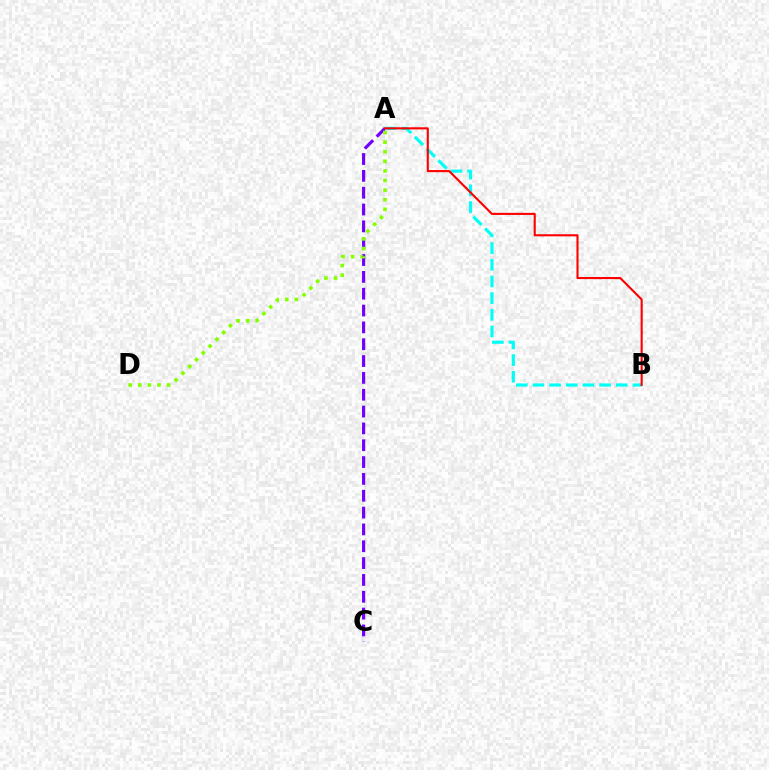{('A', 'C'): [{'color': '#7200ff', 'line_style': 'dashed', 'thickness': 2.29}], ('A', 'B'): [{'color': '#00fff6', 'line_style': 'dashed', 'thickness': 2.26}, {'color': '#ff0000', 'line_style': 'solid', 'thickness': 1.51}], ('A', 'D'): [{'color': '#84ff00', 'line_style': 'dotted', 'thickness': 2.61}]}